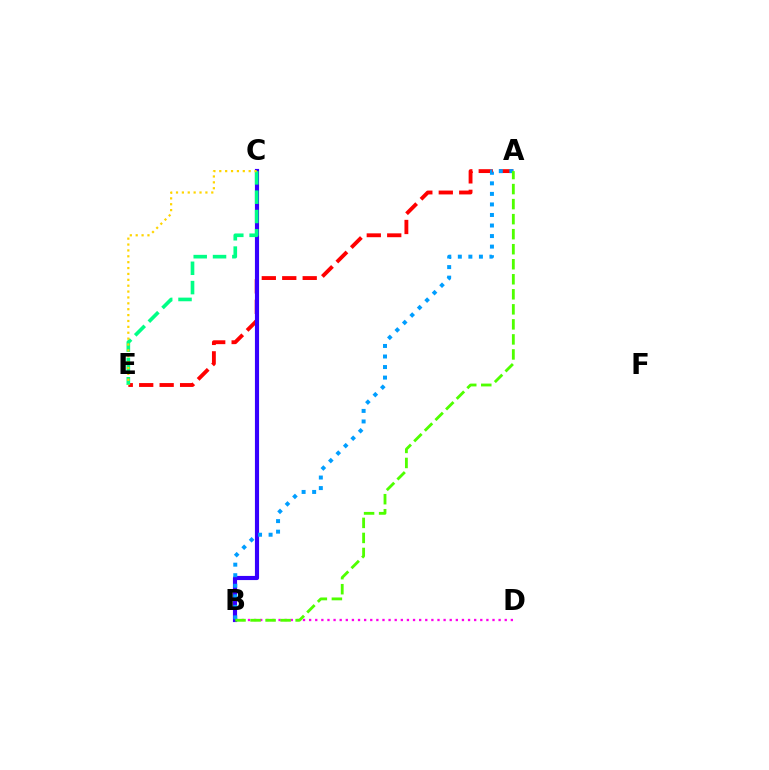{('B', 'D'): [{'color': '#ff00ed', 'line_style': 'dotted', 'thickness': 1.66}], ('A', 'E'): [{'color': '#ff0000', 'line_style': 'dashed', 'thickness': 2.78}], ('B', 'C'): [{'color': '#3700ff', 'line_style': 'solid', 'thickness': 2.98}], ('C', 'E'): [{'color': '#00ff86', 'line_style': 'dashed', 'thickness': 2.63}, {'color': '#ffd500', 'line_style': 'dotted', 'thickness': 1.6}], ('A', 'B'): [{'color': '#009eff', 'line_style': 'dotted', 'thickness': 2.86}, {'color': '#4fff00', 'line_style': 'dashed', 'thickness': 2.04}]}